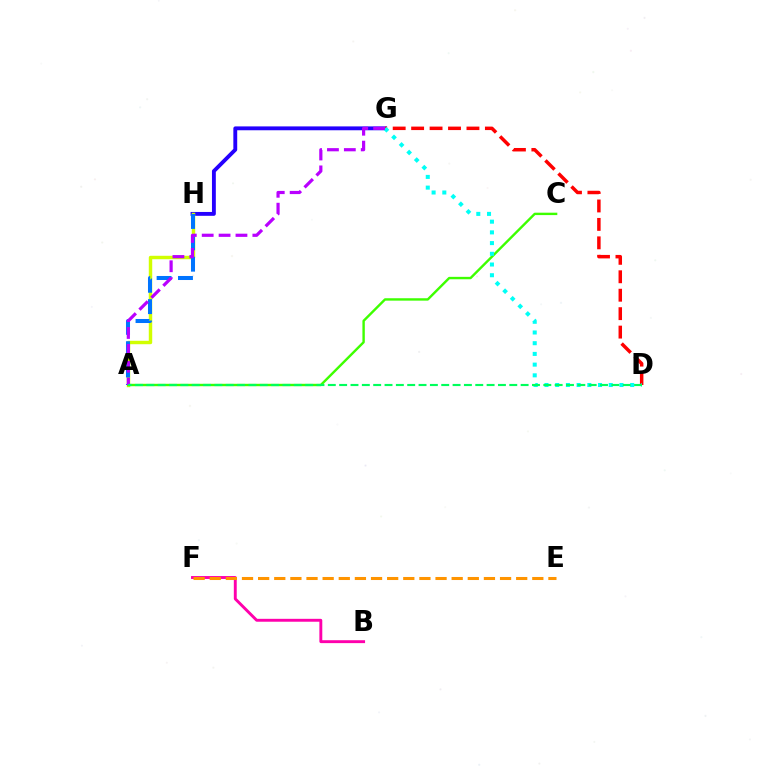{('B', 'F'): [{'color': '#ff00ac', 'line_style': 'solid', 'thickness': 2.09}], ('G', 'H'): [{'color': '#2500ff', 'line_style': 'solid', 'thickness': 2.78}], ('D', 'G'): [{'color': '#ff0000', 'line_style': 'dashed', 'thickness': 2.51}, {'color': '#00fff6', 'line_style': 'dotted', 'thickness': 2.91}], ('A', 'H'): [{'color': '#d1ff00', 'line_style': 'solid', 'thickness': 2.48}, {'color': '#0074ff', 'line_style': 'dashed', 'thickness': 2.9}], ('A', 'C'): [{'color': '#3dff00', 'line_style': 'solid', 'thickness': 1.73}], ('E', 'F'): [{'color': '#ff9400', 'line_style': 'dashed', 'thickness': 2.19}], ('A', 'G'): [{'color': '#b900ff', 'line_style': 'dashed', 'thickness': 2.29}], ('A', 'D'): [{'color': '#00ff5c', 'line_style': 'dashed', 'thickness': 1.54}]}